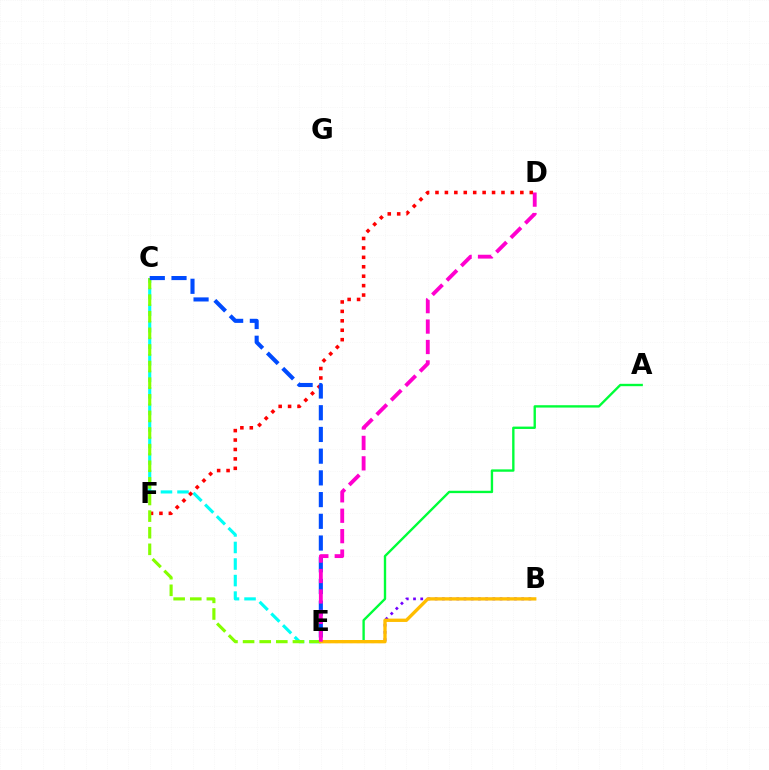{('A', 'E'): [{'color': '#00ff39', 'line_style': 'solid', 'thickness': 1.7}], ('C', 'E'): [{'color': '#00fff6', 'line_style': 'dashed', 'thickness': 2.25}, {'color': '#84ff00', 'line_style': 'dashed', 'thickness': 2.26}, {'color': '#004bff', 'line_style': 'dashed', 'thickness': 2.95}], ('D', 'F'): [{'color': '#ff0000', 'line_style': 'dotted', 'thickness': 2.56}], ('B', 'E'): [{'color': '#7200ff', 'line_style': 'dotted', 'thickness': 1.96}, {'color': '#ffbd00', 'line_style': 'solid', 'thickness': 2.4}], ('D', 'E'): [{'color': '#ff00cf', 'line_style': 'dashed', 'thickness': 2.77}]}